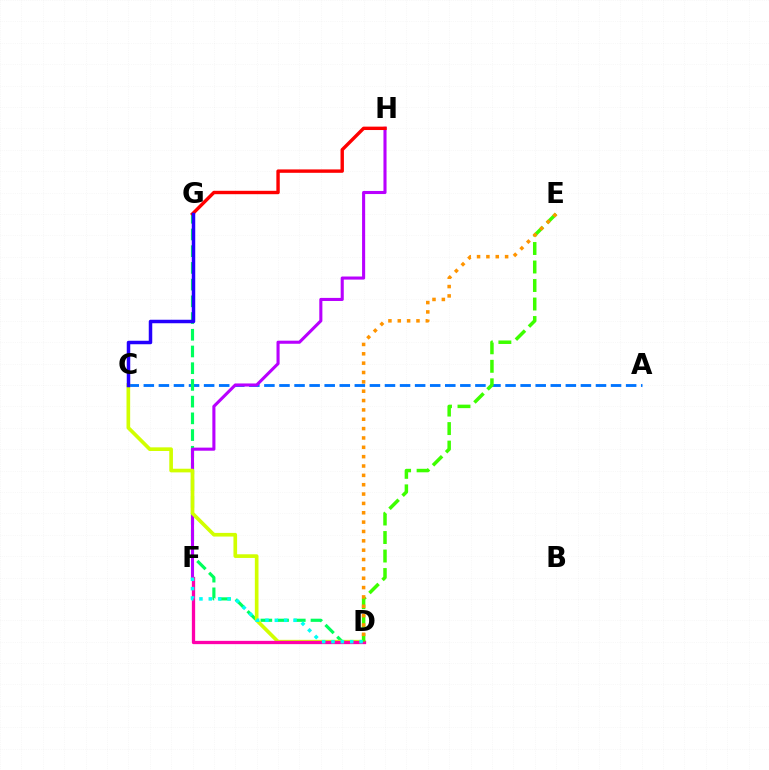{('A', 'C'): [{'color': '#0074ff', 'line_style': 'dashed', 'thickness': 2.05}], ('D', 'G'): [{'color': '#00ff5c', 'line_style': 'dashed', 'thickness': 2.27}], ('F', 'H'): [{'color': '#b900ff', 'line_style': 'solid', 'thickness': 2.22}], ('C', 'D'): [{'color': '#d1ff00', 'line_style': 'solid', 'thickness': 2.63}], ('D', 'F'): [{'color': '#ff00ac', 'line_style': 'solid', 'thickness': 2.37}, {'color': '#00fff6', 'line_style': 'dotted', 'thickness': 2.54}], ('D', 'E'): [{'color': '#3dff00', 'line_style': 'dashed', 'thickness': 2.51}, {'color': '#ff9400', 'line_style': 'dotted', 'thickness': 2.54}], ('G', 'H'): [{'color': '#ff0000', 'line_style': 'solid', 'thickness': 2.44}], ('C', 'G'): [{'color': '#2500ff', 'line_style': 'solid', 'thickness': 2.52}]}